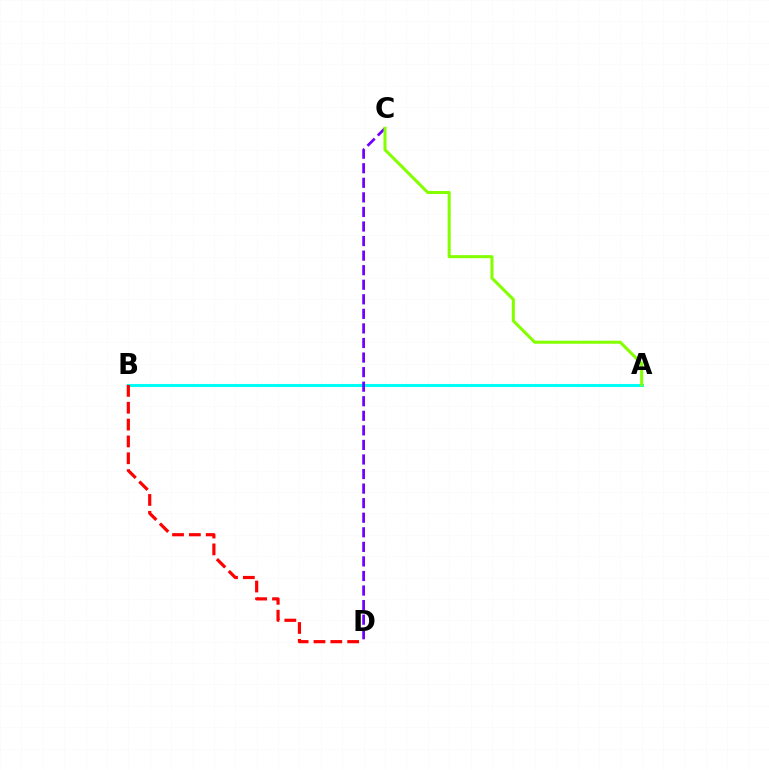{('A', 'B'): [{'color': '#00fff6', 'line_style': 'solid', 'thickness': 2.2}], ('B', 'D'): [{'color': '#ff0000', 'line_style': 'dashed', 'thickness': 2.29}], ('C', 'D'): [{'color': '#7200ff', 'line_style': 'dashed', 'thickness': 1.98}], ('A', 'C'): [{'color': '#84ff00', 'line_style': 'solid', 'thickness': 2.19}]}